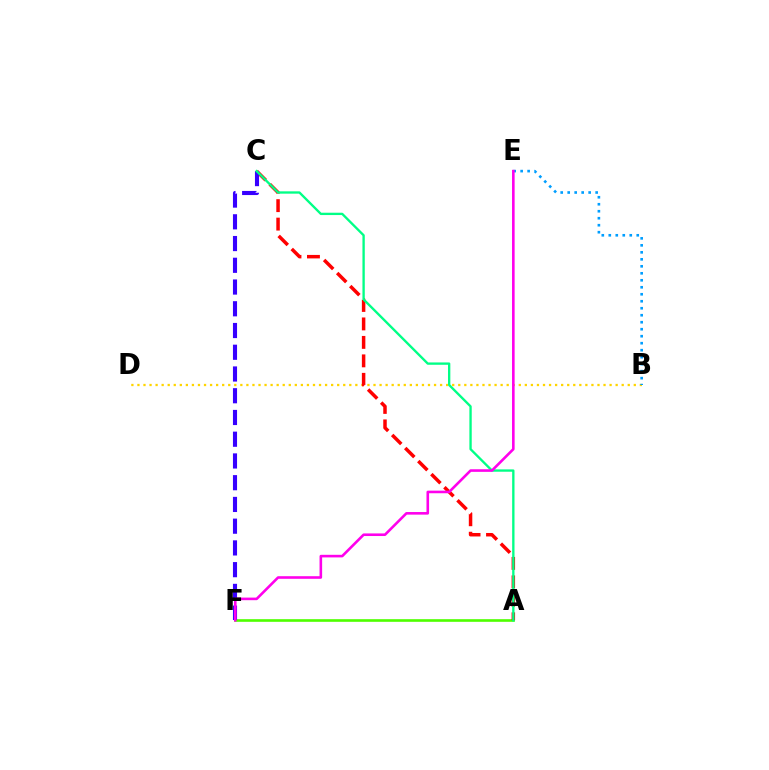{('A', 'F'): [{'color': '#4fff00', 'line_style': 'solid', 'thickness': 1.9}], ('B', 'D'): [{'color': '#ffd500', 'line_style': 'dotted', 'thickness': 1.64}], ('A', 'C'): [{'color': '#ff0000', 'line_style': 'dashed', 'thickness': 2.51}, {'color': '#00ff86', 'line_style': 'solid', 'thickness': 1.68}], ('C', 'F'): [{'color': '#3700ff', 'line_style': 'dashed', 'thickness': 2.95}], ('B', 'E'): [{'color': '#009eff', 'line_style': 'dotted', 'thickness': 1.9}], ('E', 'F'): [{'color': '#ff00ed', 'line_style': 'solid', 'thickness': 1.87}]}